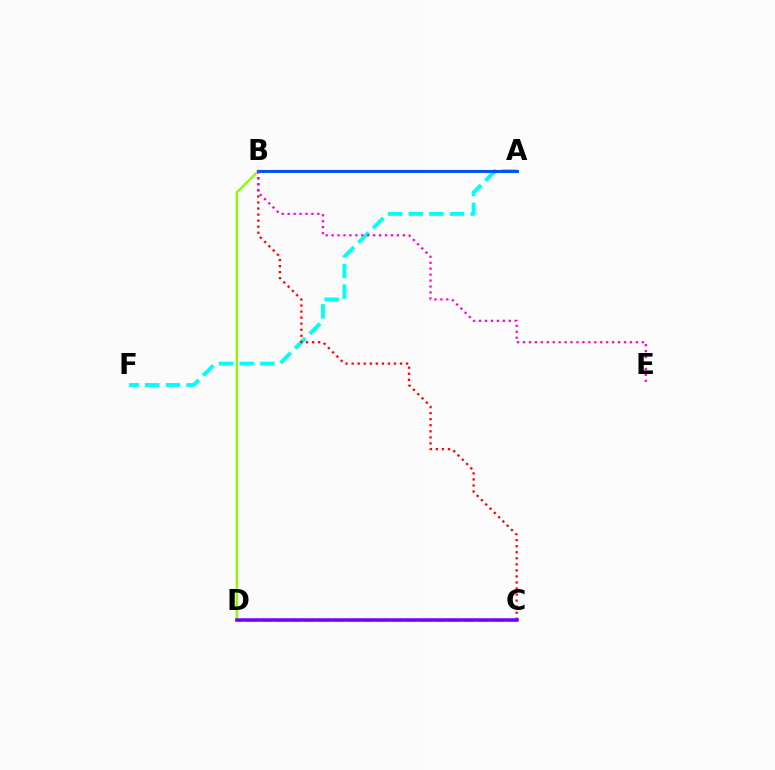{('B', 'D'): [{'color': '#84ff00', 'line_style': 'solid', 'thickness': 1.68}], ('A', 'F'): [{'color': '#00fff6', 'line_style': 'dashed', 'thickness': 2.81}], ('B', 'C'): [{'color': '#ff0000', 'line_style': 'dotted', 'thickness': 1.64}], ('A', 'B'): [{'color': '#00ff39', 'line_style': 'solid', 'thickness': 1.63}, {'color': '#004bff', 'line_style': 'solid', 'thickness': 2.06}], ('C', 'D'): [{'color': '#ffbd00', 'line_style': 'dashed', 'thickness': 1.97}, {'color': '#7200ff', 'line_style': 'solid', 'thickness': 2.53}], ('B', 'E'): [{'color': '#ff00cf', 'line_style': 'dotted', 'thickness': 1.61}]}